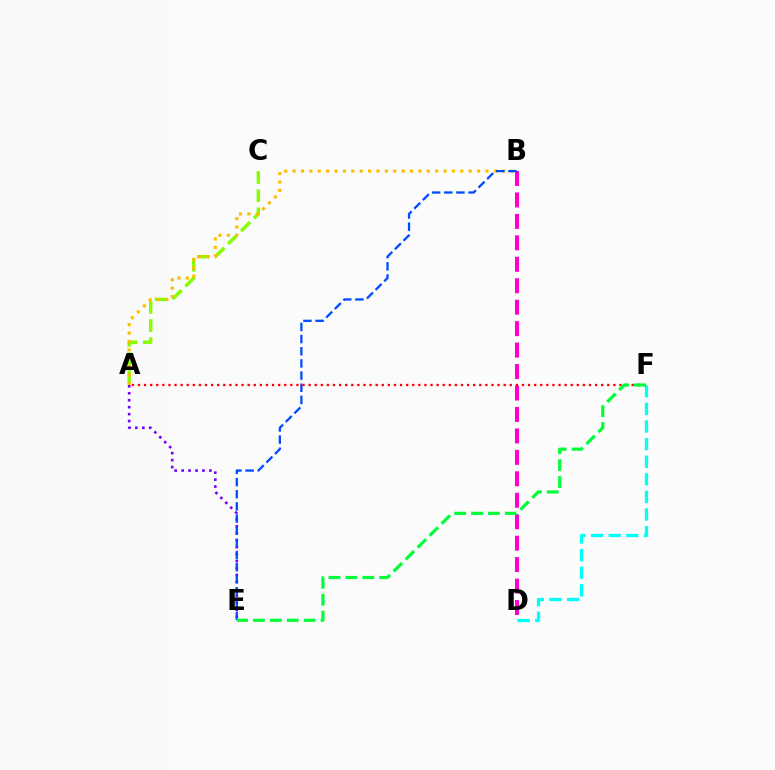{('A', 'C'): [{'color': '#84ff00', 'line_style': 'dashed', 'thickness': 2.47}], ('A', 'B'): [{'color': '#ffbd00', 'line_style': 'dotted', 'thickness': 2.28}], ('B', 'D'): [{'color': '#ff00cf', 'line_style': 'dashed', 'thickness': 2.91}], ('A', 'E'): [{'color': '#7200ff', 'line_style': 'dotted', 'thickness': 1.89}], ('B', 'E'): [{'color': '#004bff', 'line_style': 'dashed', 'thickness': 1.65}], ('D', 'F'): [{'color': '#00fff6', 'line_style': 'dashed', 'thickness': 2.39}], ('A', 'F'): [{'color': '#ff0000', 'line_style': 'dotted', 'thickness': 1.66}], ('E', 'F'): [{'color': '#00ff39', 'line_style': 'dashed', 'thickness': 2.3}]}